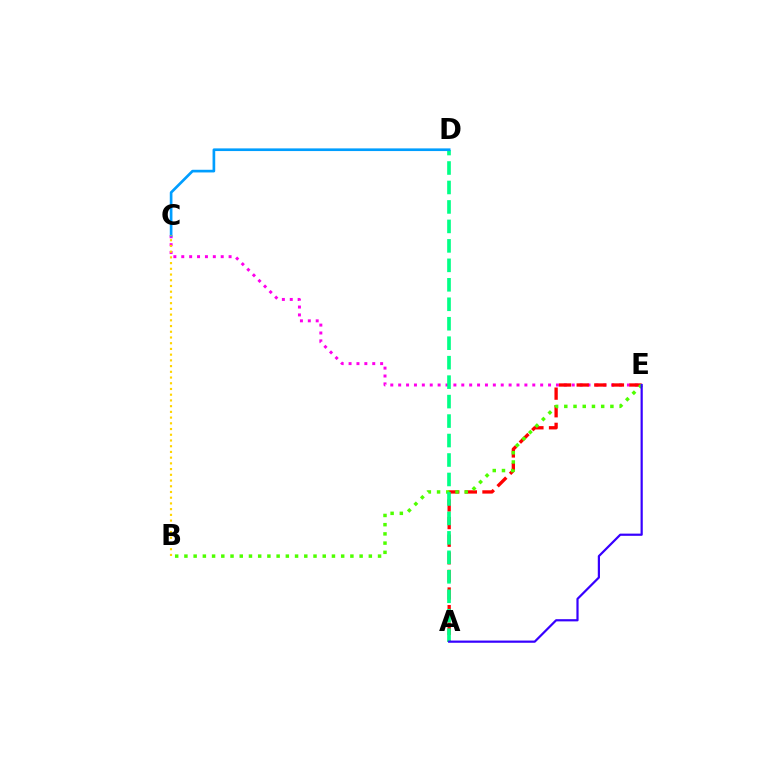{('C', 'E'): [{'color': '#ff00ed', 'line_style': 'dotted', 'thickness': 2.14}], ('A', 'E'): [{'color': '#ff0000', 'line_style': 'dashed', 'thickness': 2.39}, {'color': '#3700ff', 'line_style': 'solid', 'thickness': 1.59}], ('B', 'E'): [{'color': '#4fff00', 'line_style': 'dotted', 'thickness': 2.51}], ('A', 'D'): [{'color': '#00ff86', 'line_style': 'dashed', 'thickness': 2.64}], ('C', 'D'): [{'color': '#009eff', 'line_style': 'solid', 'thickness': 1.92}], ('B', 'C'): [{'color': '#ffd500', 'line_style': 'dotted', 'thickness': 1.55}]}